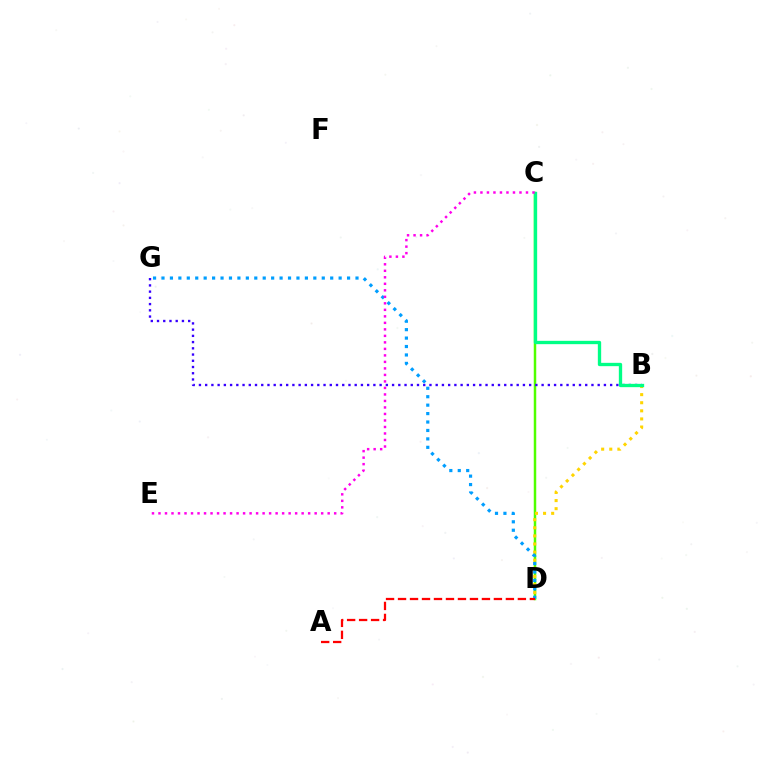{('C', 'D'): [{'color': '#4fff00', 'line_style': 'solid', 'thickness': 1.79}], ('B', 'D'): [{'color': '#ffd500', 'line_style': 'dotted', 'thickness': 2.2}], ('B', 'G'): [{'color': '#3700ff', 'line_style': 'dotted', 'thickness': 1.69}], ('D', 'G'): [{'color': '#009eff', 'line_style': 'dotted', 'thickness': 2.29}], ('B', 'C'): [{'color': '#00ff86', 'line_style': 'solid', 'thickness': 2.39}], ('C', 'E'): [{'color': '#ff00ed', 'line_style': 'dotted', 'thickness': 1.77}], ('A', 'D'): [{'color': '#ff0000', 'line_style': 'dashed', 'thickness': 1.63}]}